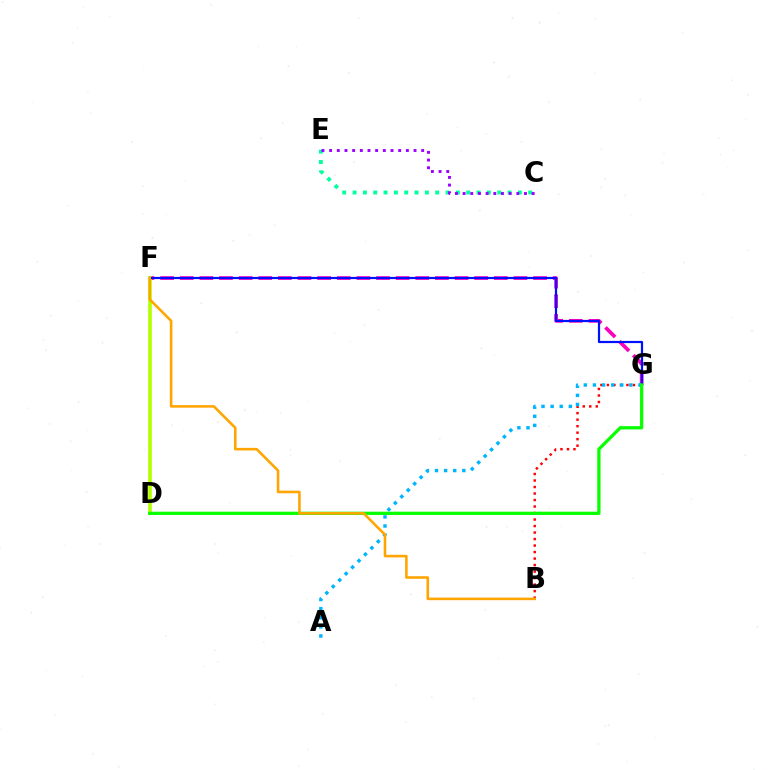{('B', 'G'): [{'color': '#ff0000', 'line_style': 'dotted', 'thickness': 1.77}], ('F', 'G'): [{'color': '#ff00bd', 'line_style': 'dashed', 'thickness': 2.67}, {'color': '#0010ff', 'line_style': 'solid', 'thickness': 1.59}], ('A', 'G'): [{'color': '#00b5ff', 'line_style': 'dotted', 'thickness': 2.47}], ('D', 'F'): [{'color': '#b3ff00', 'line_style': 'solid', 'thickness': 2.64}], ('C', 'E'): [{'color': '#00ff9d', 'line_style': 'dotted', 'thickness': 2.81}, {'color': '#9b00ff', 'line_style': 'dotted', 'thickness': 2.08}], ('D', 'G'): [{'color': '#08ff00', 'line_style': 'solid', 'thickness': 2.35}], ('B', 'F'): [{'color': '#ffa500', 'line_style': 'solid', 'thickness': 1.86}]}